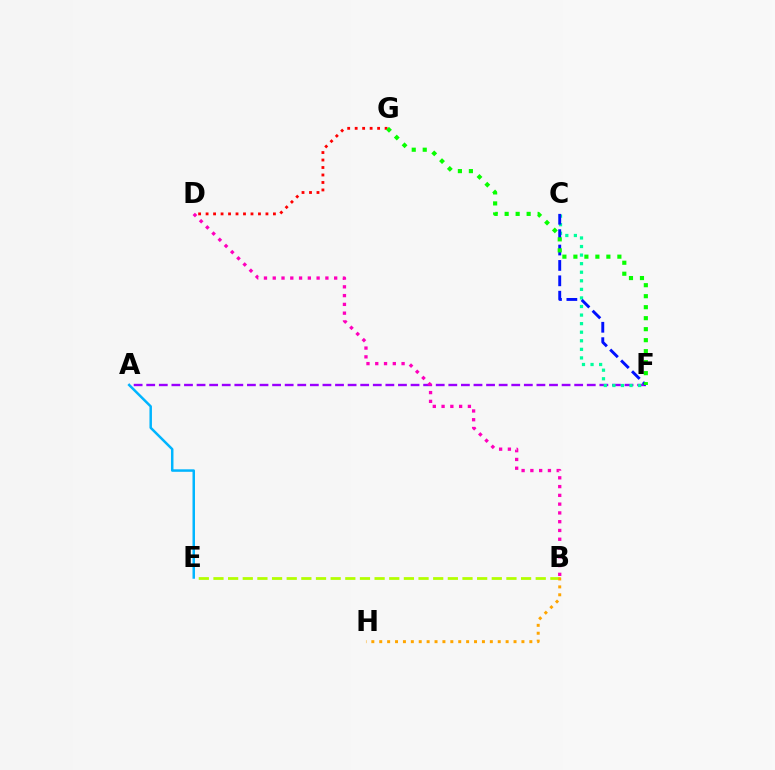{('A', 'F'): [{'color': '#9b00ff', 'line_style': 'dashed', 'thickness': 1.71}], ('B', 'E'): [{'color': '#b3ff00', 'line_style': 'dashed', 'thickness': 1.99}], ('A', 'E'): [{'color': '#00b5ff', 'line_style': 'solid', 'thickness': 1.79}], ('D', 'G'): [{'color': '#ff0000', 'line_style': 'dotted', 'thickness': 2.03}], ('C', 'F'): [{'color': '#00ff9d', 'line_style': 'dotted', 'thickness': 2.33}, {'color': '#0010ff', 'line_style': 'dashed', 'thickness': 2.09}], ('B', 'D'): [{'color': '#ff00bd', 'line_style': 'dotted', 'thickness': 2.38}], ('F', 'G'): [{'color': '#08ff00', 'line_style': 'dotted', 'thickness': 2.99}], ('B', 'H'): [{'color': '#ffa500', 'line_style': 'dotted', 'thickness': 2.15}]}